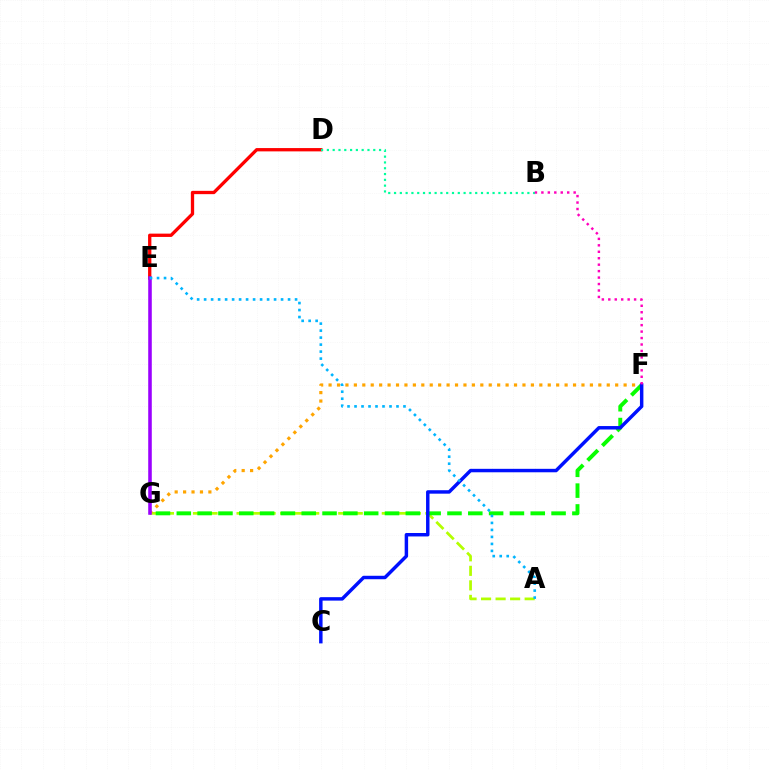{('A', 'G'): [{'color': '#b3ff00', 'line_style': 'dashed', 'thickness': 1.97}], ('D', 'E'): [{'color': '#ff0000', 'line_style': 'solid', 'thickness': 2.38}], ('F', 'G'): [{'color': '#ffa500', 'line_style': 'dotted', 'thickness': 2.29}, {'color': '#08ff00', 'line_style': 'dashed', 'thickness': 2.83}], ('B', 'D'): [{'color': '#00ff9d', 'line_style': 'dotted', 'thickness': 1.58}], ('E', 'G'): [{'color': '#9b00ff', 'line_style': 'solid', 'thickness': 2.56}], ('C', 'F'): [{'color': '#0010ff', 'line_style': 'solid', 'thickness': 2.49}], ('B', 'F'): [{'color': '#ff00bd', 'line_style': 'dotted', 'thickness': 1.75}], ('A', 'E'): [{'color': '#00b5ff', 'line_style': 'dotted', 'thickness': 1.9}]}